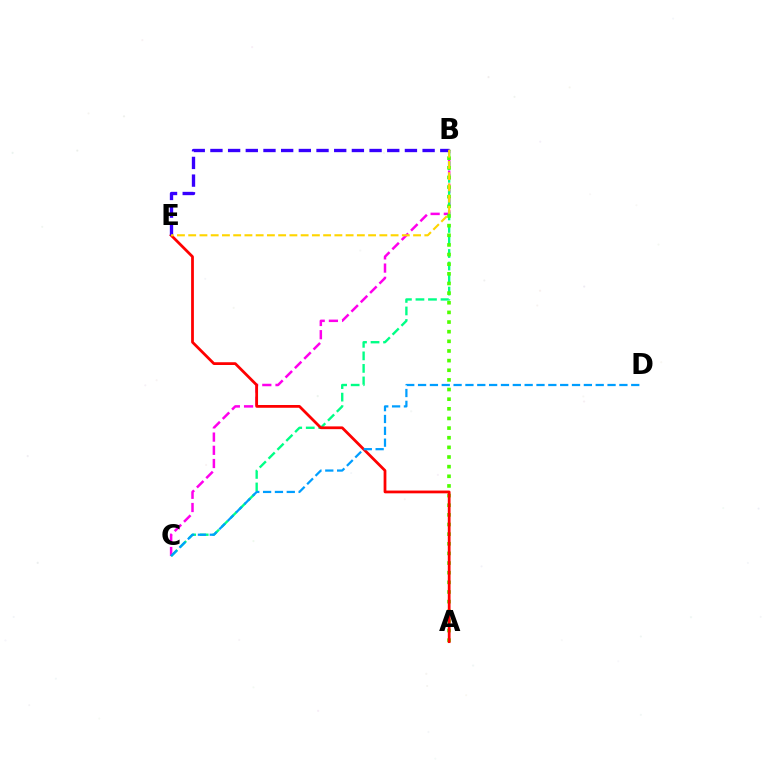{('B', 'C'): [{'color': '#ff00ed', 'line_style': 'dashed', 'thickness': 1.79}, {'color': '#00ff86', 'line_style': 'dashed', 'thickness': 1.7}], ('A', 'B'): [{'color': '#4fff00', 'line_style': 'dotted', 'thickness': 2.62}], ('A', 'E'): [{'color': '#ff0000', 'line_style': 'solid', 'thickness': 1.99}], ('B', 'E'): [{'color': '#3700ff', 'line_style': 'dashed', 'thickness': 2.4}, {'color': '#ffd500', 'line_style': 'dashed', 'thickness': 1.53}], ('C', 'D'): [{'color': '#009eff', 'line_style': 'dashed', 'thickness': 1.61}]}